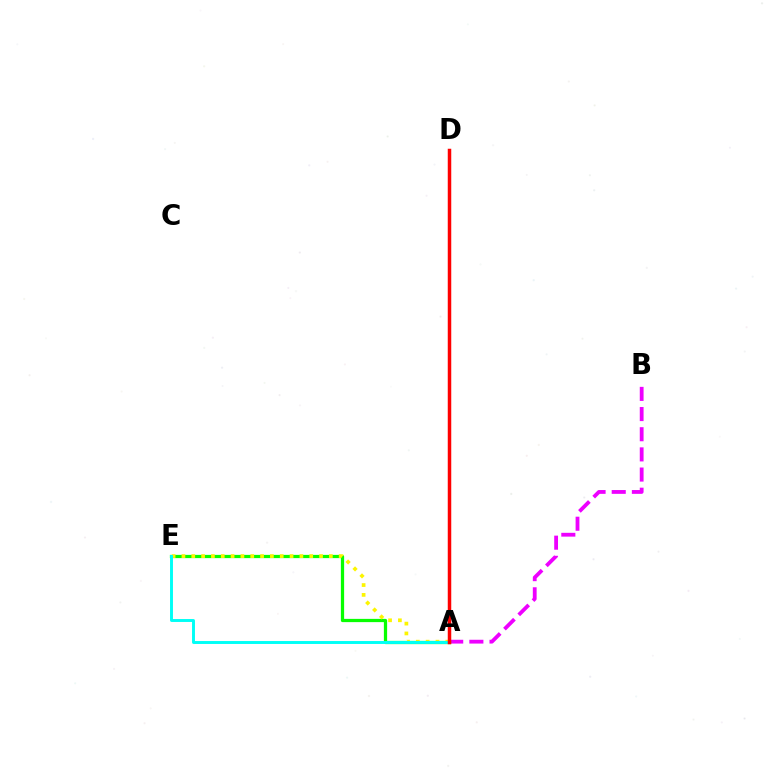{('A', 'B'): [{'color': '#ee00ff', 'line_style': 'dashed', 'thickness': 2.74}], ('A', 'E'): [{'color': '#08ff00', 'line_style': 'solid', 'thickness': 2.34}, {'color': '#fcf500', 'line_style': 'dotted', 'thickness': 2.67}, {'color': '#00fff6', 'line_style': 'solid', 'thickness': 2.11}], ('A', 'D'): [{'color': '#0010ff', 'line_style': 'dotted', 'thickness': 2.15}, {'color': '#ff0000', 'line_style': 'solid', 'thickness': 2.51}]}